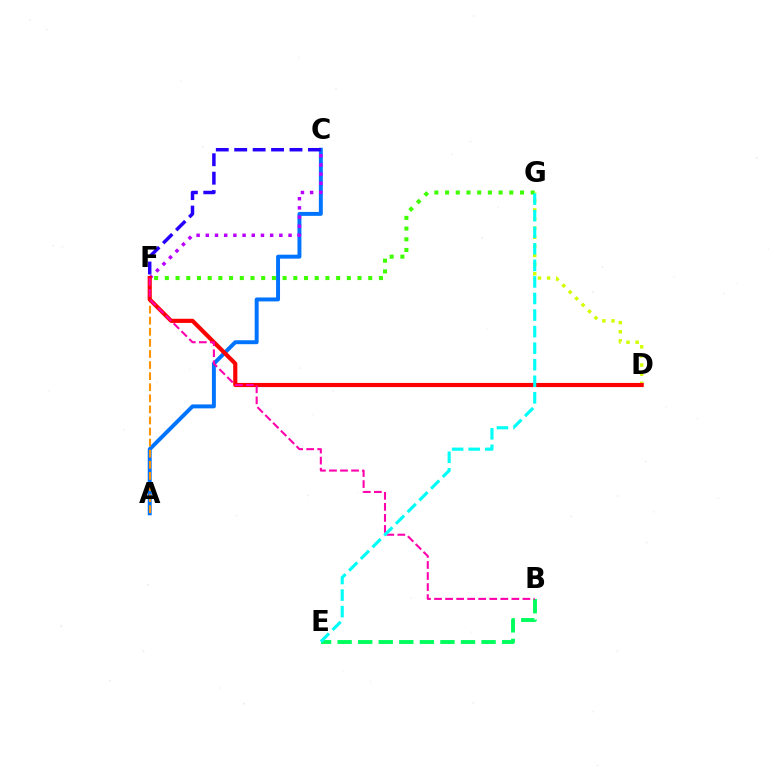{('A', 'C'): [{'color': '#0074ff', 'line_style': 'solid', 'thickness': 2.84}], ('B', 'E'): [{'color': '#00ff5c', 'line_style': 'dashed', 'thickness': 2.79}], ('A', 'F'): [{'color': '#ff9400', 'line_style': 'dashed', 'thickness': 1.51}], ('C', 'F'): [{'color': '#b900ff', 'line_style': 'dotted', 'thickness': 2.5}, {'color': '#2500ff', 'line_style': 'dashed', 'thickness': 2.5}], ('D', 'G'): [{'color': '#d1ff00', 'line_style': 'dotted', 'thickness': 2.48}], ('D', 'F'): [{'color': '#ff0000', 'line_style': 'solid', 'thickness': 2.98}], ('F', 'G'): [{'color': '#3dff00', 'line_style': 'dotted', 'thickness': 2.91}], ('B', 'F'): [{'color': '#ff00ac', 'line_style': 'dashed', 'thickness': 1.5}], ('E', 'G'): [{'color': '#00fff6', 'line_style': 'dashed', 'thickness': 2.25}]}